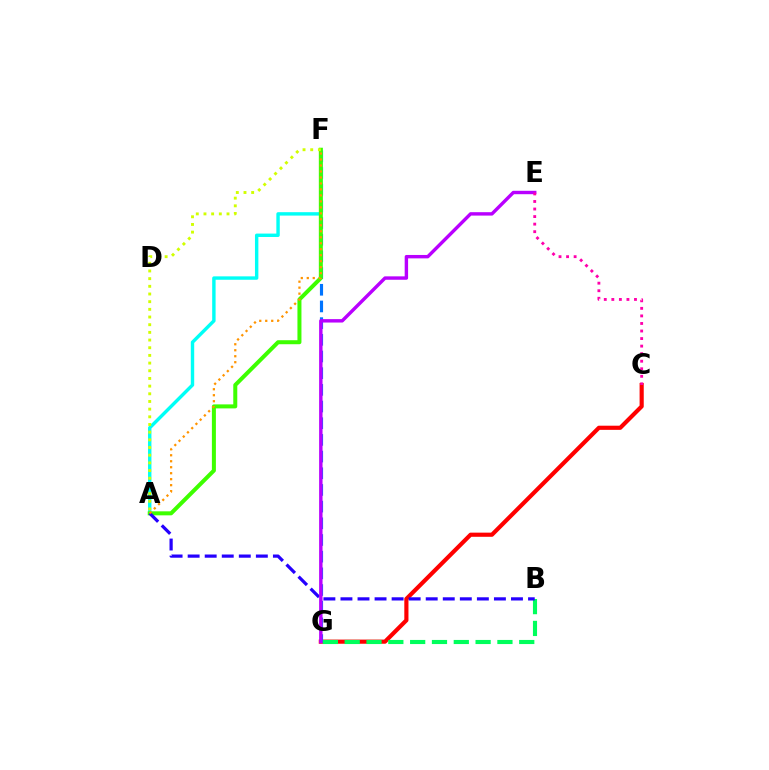{('C', 'G'): [{'color': '#ff0000', 'line_style': 'solid', 'thickness': 2.99}], ('F', 'G'): [{'color': '#0074ff', 'line_style': 'dashed', 'thickness': 2.27}], ('B', 'G'): [{'color': '#00ff5c', 'line_style': 'dashed', 'thickness': 2.96}], ('A', 'F'): [{'color': '#00fff6', 'line_style': 'solid', 'thickness': 2.45}, {'color': '#3dff00', 'line_style': 'solid', 'thickness': 2.89}, {'color': '#ff9400', 'line_style': 'dotted', 'thickness': 1.63}, {'color': '#d1ff00', 'line_style': 'dotted', 'thickness': 2.09}], ('A', 'B'): [{'color': '#2500ff', 'line_style': 'dashed', 'thickness': 2.32}], ('E', 'G'): [{'color': '#b900ff', 'line_style': 'solid', 'thickness': 2.45}], ('C', 'E'): [{'color': '#ff00ac', 'line_style': 'dotted', 'thickness': 2.05}]}